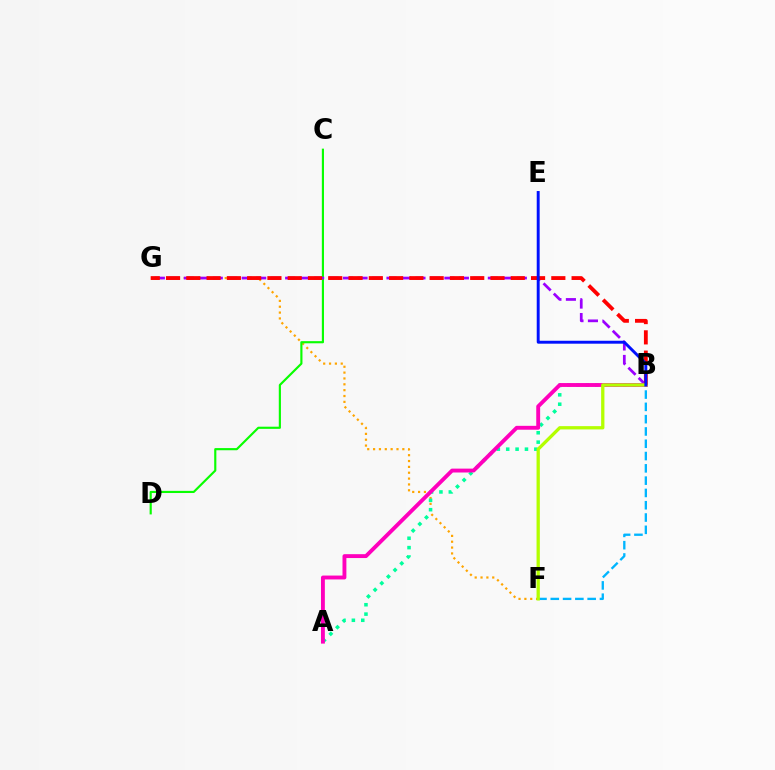{('F', 'G'): [{'color': '#ffa500', 'line_style': 'dotted', 'thickness': 1.59}], ('A', 'B'): [{'color': '#00ff9d', 'line_style': 'dotted', 'thickness': 2.55}, {'color': '#ff00bd', 'line_style': 'solid', 'thickness': 2.79}], ('C', 'D'): [{'color': '#08ff00', 'line_style': 'solid', 'thickness': 1.55}], ('B', 'G'): [{'color': '#9b00ff', 'line_style': 'dashed', 'thickness': 1.97}, {'color': '#ff0000', 'line_style': 'dashed', 'thickness': 2.75}], ('B', 'F'): [{'color': '#00b5ff', 'line_style': 'dashed', 'thickness': 1.67}, {'color': '#b3ff00', 'line_style': 'solid', 'thickness': 2.37}], ('B', 'E'): [{'color': '#0010ff', 'line_style': 'solid', 'thickness': 2.11}]}